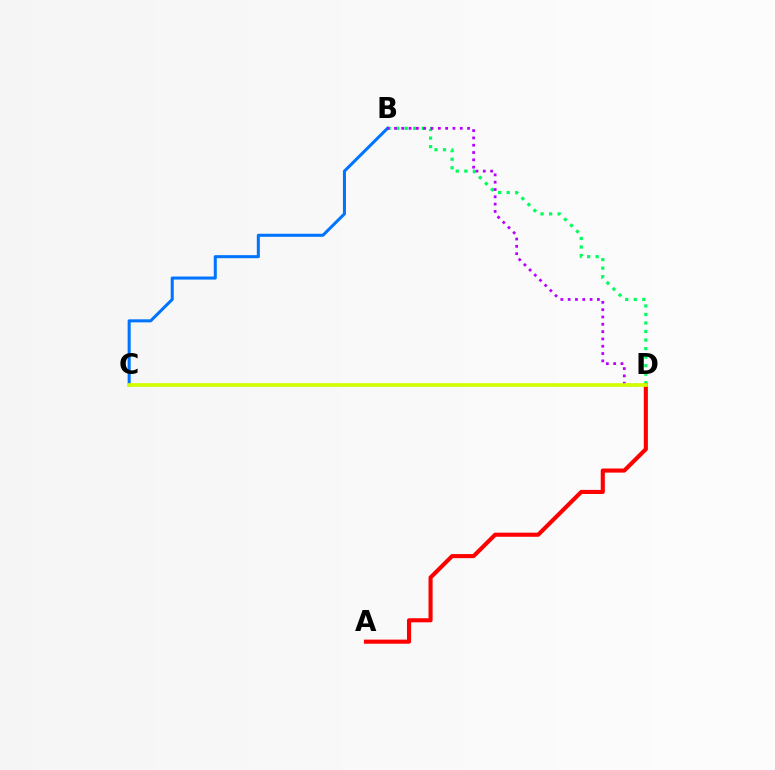{('B', 'D'): [{'color': '#00ff5c', 'line_style': 'dotted', 'thickness': 2.32}, {'color': '#b900ff', 'line_style': 'dotted', 'thickness': 1.99}], ('B', 'C'): [{'color': '#0074ff', 'line_style': 'solid', 'thickness': 2.19}], ('A', 'D'): [{'color': '#ff0000', 'line_style': 'solid', 'thickness': 2.95}], ('C', 'D'): [{'color': '#d1ff00', 'line_style': 'solid', 'thickness': 2.65}]}